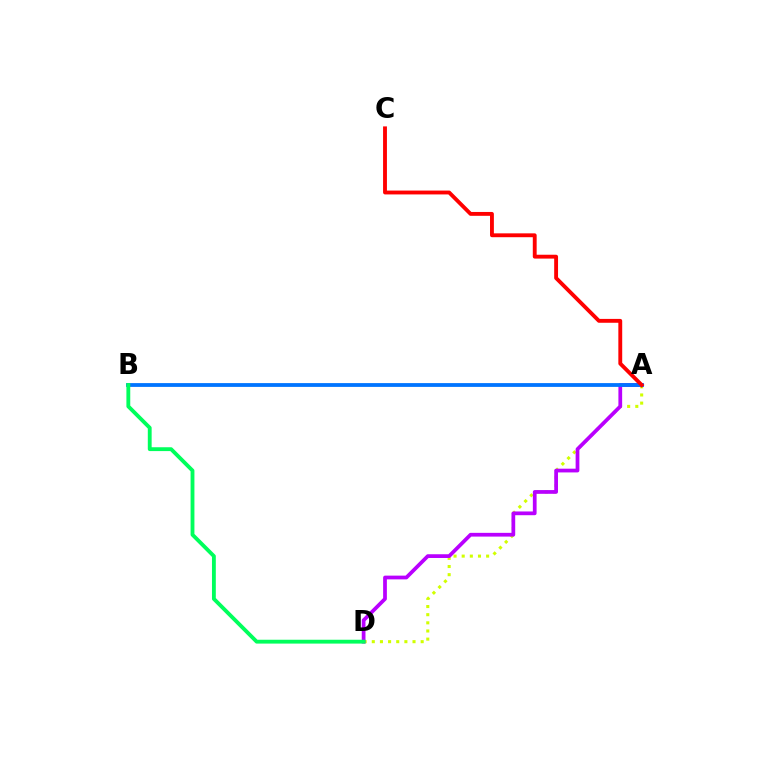{('A', 'D'): [{'color': '#d1ff00', 'line_style': 'dotted', 'thickness': 2.21}, {'color': '#b900ff', 'line_style': 'solid', 'thickness': 2.69}], ('A', 'B'): [{'color': '#0074ff', 'line_style': 'solid', 'thickness': 2.73}], ('B', 'D'): [{'color': '#00ff5c', 'line_style': 'solid', 'thickness': 2.77}], ('A', 'C'): [{'color': '#ff0000', 'line_style': 'solid', 'thickness': 2.78}]}